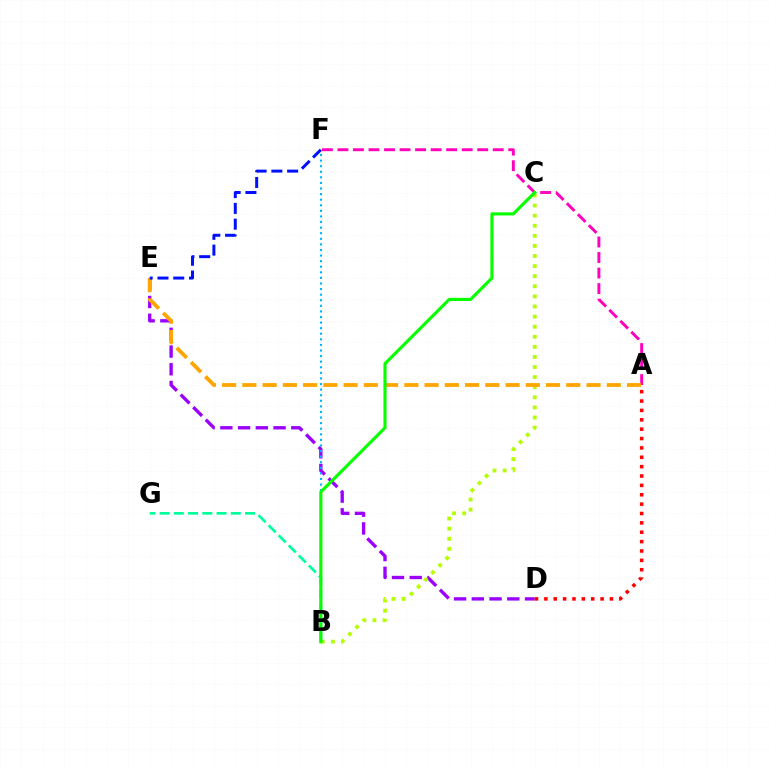{('D', 'E'): [{'color': '#9b00ff', 'line_style': 'dashed', 'thickness': 2.41}], ('A', 'F'): [{'color': '#ff00bd', 'line_style': 'dashed', 'thickness': 2.11}], ('B', 'G'): [{'color': '#00ff9d', 'line_style': 'dashed', 'thickness': 1.93}], ('B', 'C'): [{'color': '#b3ff00', 'line_style': 'dotted', 'thickness': 2.74}, {'color': '#08ff00', 'line_style': 'solid', 'thickness': 2.26}], ('A', 'D'): [{'color': '#ff0000', 'line_style': 'dotted', 'thickness': 2.55}], ('B', 'F'): [{'color': '#00b5ff', 'line_style': 'dotted', 'thickness': 1.52}], ('A', 'E'): [{'color': '#ffa500', 'line_style': 'dashed', 'thickness': 2.75}], ('E', 'F'): [{'color': '#0010ff', 'line_style': 'dashed', 'thickness': 2.14}]}